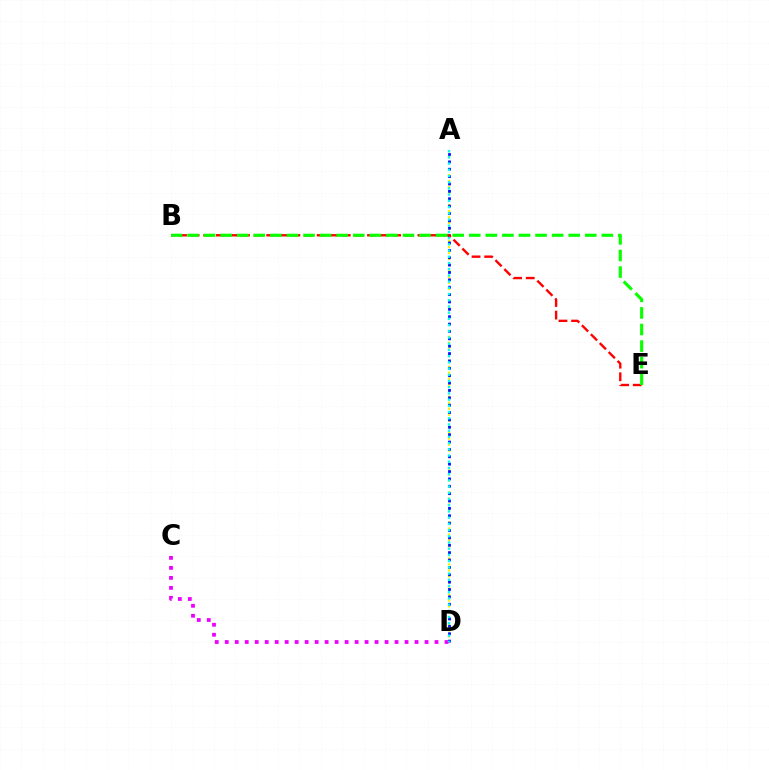{('A', 'D'): [{'color': '#fcf500', 'line_style': 'dotted', 'thickness': 1.63}, {'color': '#0010ff', 'line_style': 'dotted', 'thickness': 2.0}, {'color': '#00fff6', 'line_style': 'dotted', 'thickness': 1.69}], ('C', 'D'): [{'color': '#ee00ff', 'line_style': 'dotted', 'thickness': 2.71}], ('B', 'E'): [{'color': '#ff0000', 'line_style': 'dashed', 'thickness': 1.71}, {'color': '#08ff00', 'line_style': 'dashed', 'thickness': 2.25}]}